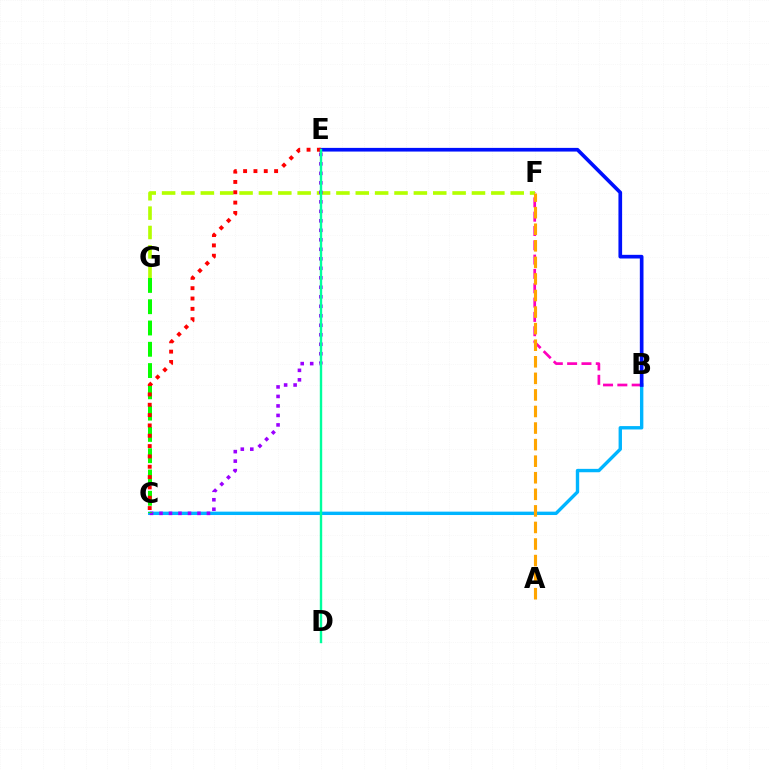{('B', 'F'): [{'color': '#ff00bd', 'line_style': 'dashed', 'thickness': 1.95}], ('F', 'G'): [{'color': '#b3ff00', 'line_style': 'dashed', 'thickness': 2.63}], ('B', 'C'): [{'color': '#00b5ff', 'line_style': 'solid', 'thickness': 2.43}], ('C', 'E'): [{'color': '#9b00ff', 'line_style': 'dotted', 'thickness': 2.58}, {'color': '#ff0000', 'line_style': 'dotted', 'thickness': 2.81}], ('C', 'G'): [{'color': '#08ff00', 'line_style': 'dashed', 'thickness': 2.89}], ('B', 'E'): [{'color': '#0010ff', 'line_style': 'solid', 'thickness': 2.64}], ('D', 'E'): [{'color': '#00ff9d', 'line_style': 'solid', 'thickness': 1.72}], ('A', 'F'): [{'color': '#ffa500', 'line_style': 'dashed', 'thickness': 2.25}]}